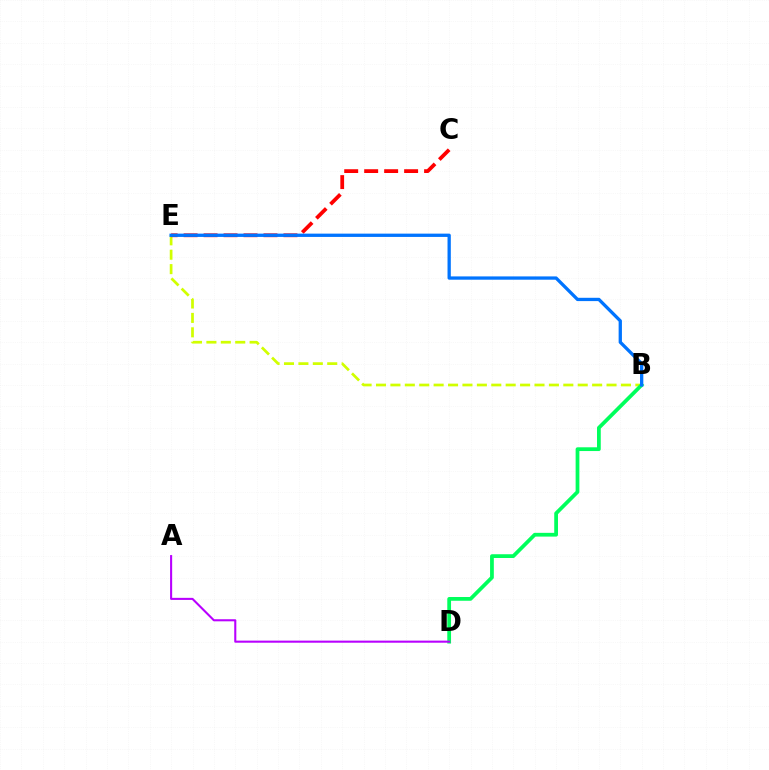{('B', 'E'): [{'color': '#d1ff00', 'line_style': 'dashed', 'thickness': 1.96}, {'color': '#0074ff', 'line_style': 'solid', 'thickness': 2.37}], ('B', 'D'): [{'color': '#00ff5c', 'line_style': 'solid', 'thickness': 2.7}], ('A', 'D'): [{'color': '#b900ff', 'line_style': 'solid', 'thickness': 1.5}], ('C', 'E'): [{'color': '#ff0000', 'line_style': 'dashed', 'thickness': 2.71}]}